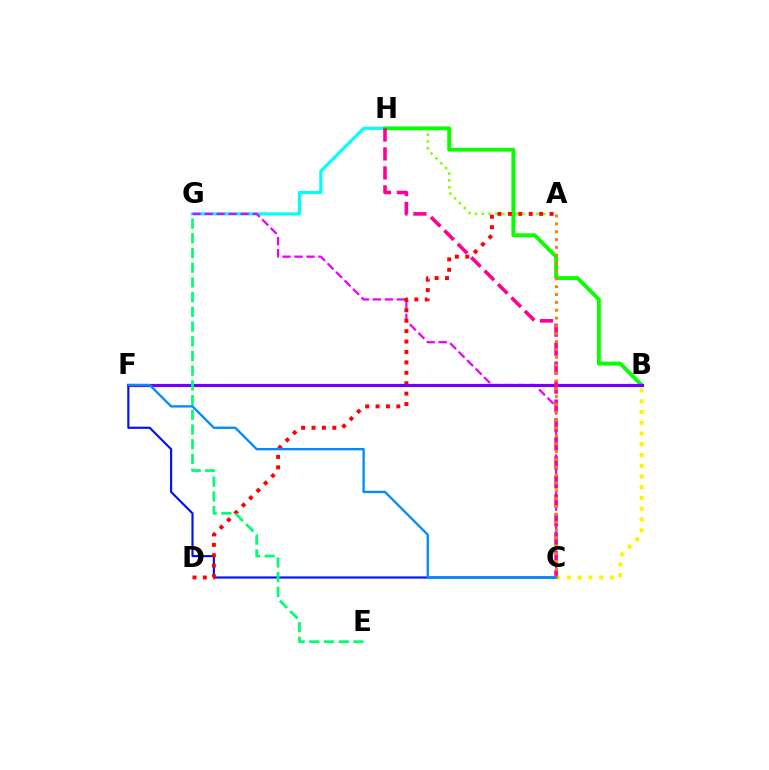{('G', 'H'): [{'color': '#00fff6', 'line_style': 'solid', 'thickness': 2.24}], ('C', 'G'): [{'color': '#ee00ff', 'line_style': 'dashed', 'thickness': 1.63}], ('A', 'H'): [{'color': '#84ff00', 'line_style': 'dotted', 'thickness': 1.86}], ('B', 'H'): [{'color': '#08ff00', 'line_style': 'solid', 'thickness': 2.77}], ('C', 'F'): [{'color': '#0010ff', 'line_style': 'solid', 'thickness': 1.55}, {'color': '#008cff', 'line_style': 'solid', 'thickness': 1.67}], ('A', 'D'): [{'color': '#ff0000', 'line_style': 'dotted', 'thickness': 2.83}], ('B', 'F'): [{'color': '#7200ff', 'line_style': 'solid', 'thickness': 2.28}], ('B', 'C'): [{'color': '#fcf500', 'line_style': 'dotted', 'thickness': 2.92}], ('C', 'H'): [{'color': '#ff0094', 'line_style': 'dashed', 'thickness': 2.58}], ('A', 'C'): [{'color': '#ff7c00', 'line_style': 'dotted', 'thickness': 2.13}], ('E', 'G'): [{'color': '#00ff74', 'line_style': 'dashed', 'thickness': 2.0}]}